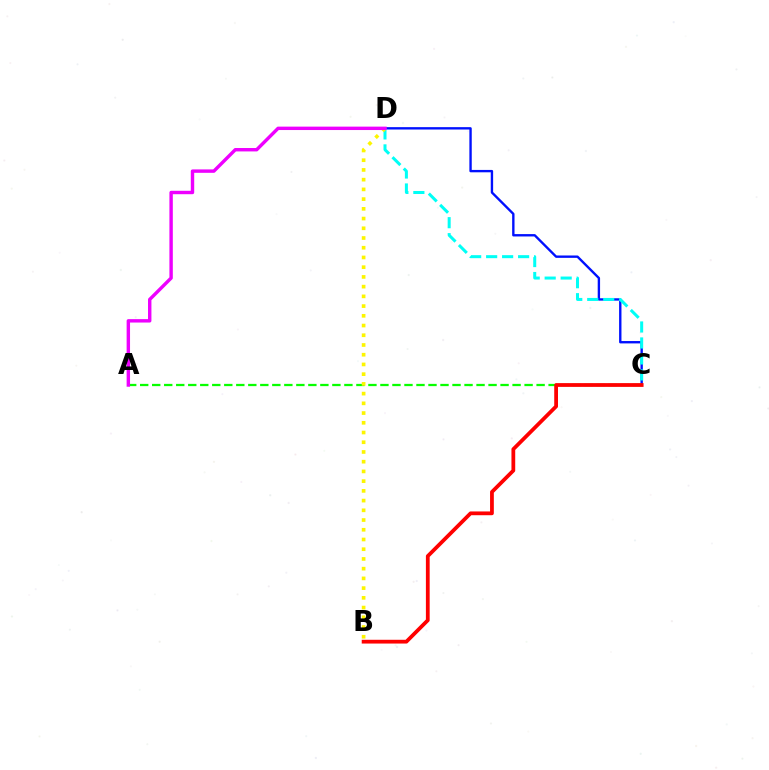{('C', 'D'): [{'color': '#0010ff', 'line_style': 'solid', 'thickness': 1.71}, {'color': '#00fff6', 'line_style': 'dashed', 'thickness': 2.17}], ('A', 'C'): [{'color': '#08ff00', 'line_style': 'dashed', 'thickness': 1.63}], ('B', 'C'): [{'color': '#ff0000', 'line_style': 'solid', 'thickness': 2.71}], ('B', 'D'): [{'color': '#fcf500', 'line_style': 'dotted', 'thickness': 2.64}], ('A', 'D'): [{'color': '#ee00ff', 'line_style': 'solid', 'thickness': 2.46}]}